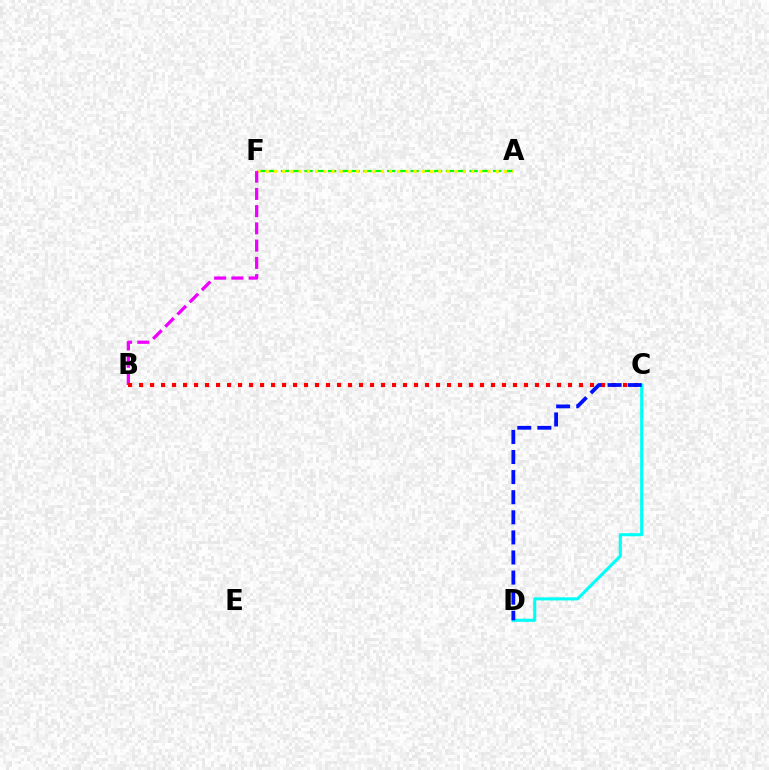{('A', 'F'): [{'color': '#08ff00', 'line_style': 'dashed', 'thickness': 1.6}, {'color': '#fcf500', 'line_style': 'dotted', 'thickness': 2.23}], ('B', 'F'): [{'color': '#ee00ff', 'line_style': 'dashed', 'thickness': 2.34}], ('B', 'C'): [{'color': '#ff0000', 'line_style': 'dotted', 'thickness': 2.99}], ('C', 'D'): [{'color': '#00fff6', 'line_style': 'solid', 'thickness': 2.21}, {'color': '#0010ff', 'line_style': 'dashed', 'thickness': 2.73}]}